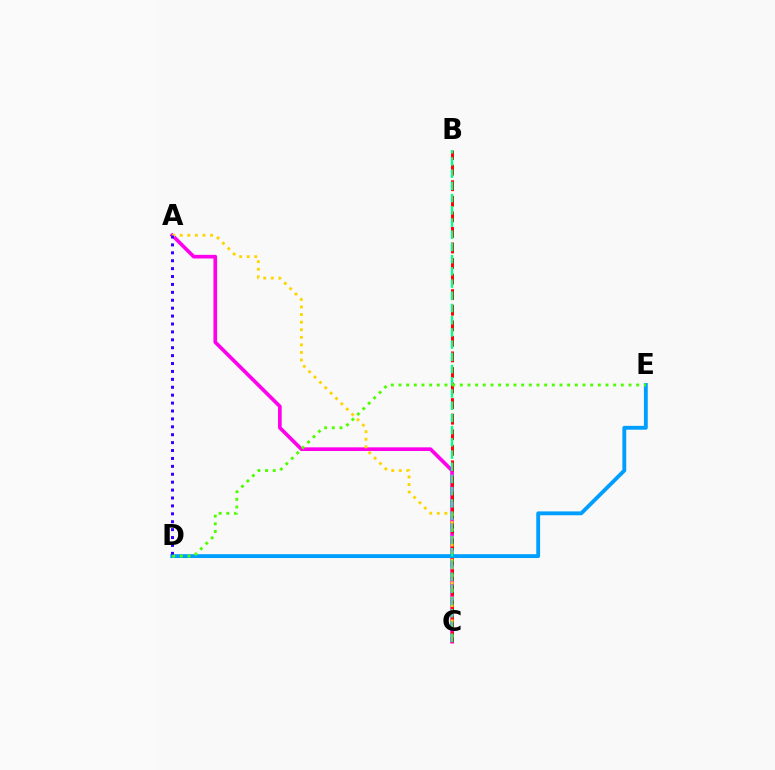{('A', 'C'): [{'color': '#ff00ed', 'line_style': 'solid', 'thickness': 2.64}, {'color': '#ffd500', 'line_style': 'dotted', 'thickness': 2.06}], ('B', 'C'): [{'color': '#ff0000', 'line_style': 'dashed', 'thickness': 2.11}, {'color': '#00ff86', 'line_style': 'dashed', 'thickness': 1.66}], ('D', 'E'): [{'color': '#009eff', 'line_style': 'solid', 'thickness': 2.77}, {'color': '#4fff00', 'line_style': 'dotted', 'thickness': 2.08}], ('A', 'D'): [{'color': '#3700ff', 'line_style': 'dotted', 'thickness': 2.15}]}